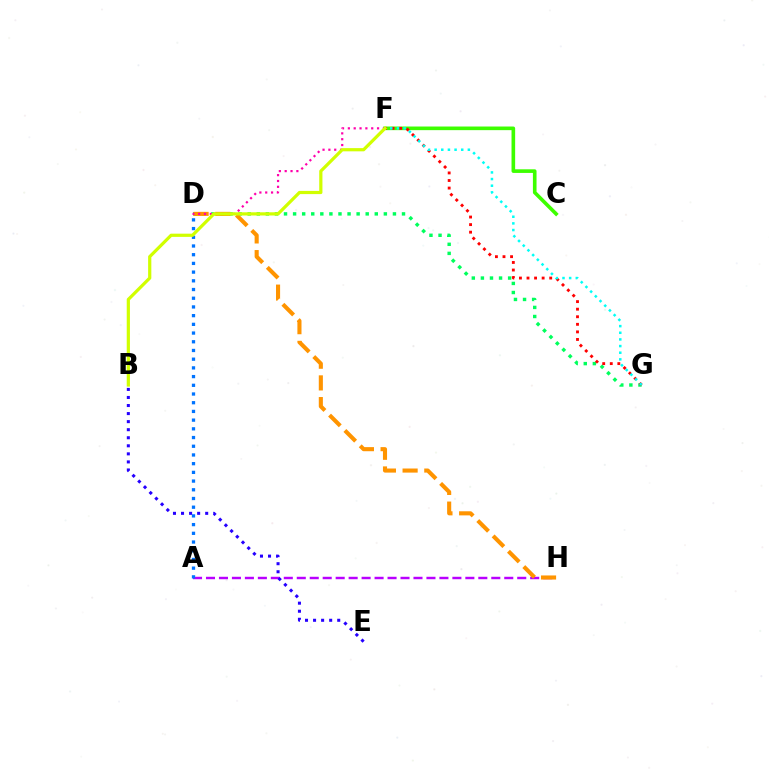{('D', 'G'): [{'color': '#00ff5c', 'line_style': 'dotted', 'thickness': 2.47}], ('C', 'F'): [{'color': '#3dff00', 'line_style': 'solid', 'thickness': 2.61}], ('F', 'G'): [{'color': '#ff0000', 'line_style': 'dotted', 'thickness': 2.06}, {'color': '#00fff6', 'line_style': 'dotted', 'thickness': 1.81}], ('A', 'H'): [{'color': '#b900ff', 'line_style': 'dashed', 'thickness': 1.76}], ('D', 'H'): [{'color': '#ff9400', 'line_style': 'dashed', 'thickness': 2.95}], ('D', 'F'): [{'color': '#ff00ac', 'line_style': 'dotted', 'thickness': 1.59}], ('A', 'D'): [{'color': '#0074ff', 'line_style': 'dotted', 'thickness': 2.37}], ('B', 'E'): [{'color': '#2500ff', 'line_style': 'dotted', 'thickness': 2.19}], ('B', 'F'): [{'color': '#d1ff00', 'line_style': 'solid', 'thickness': 2.31}]}